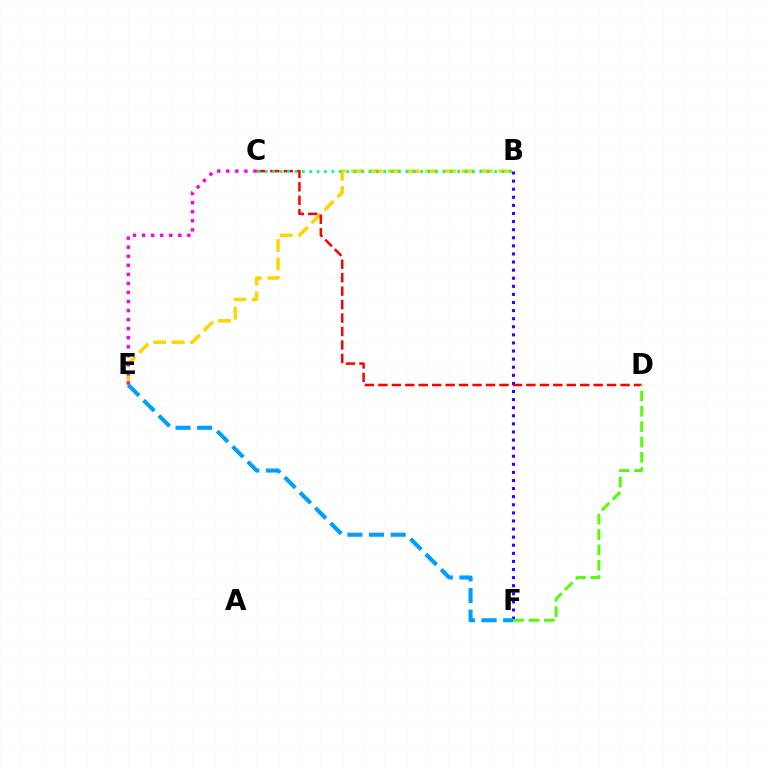{('B', 'E'): [{'color': '#ffd500', 'line_style': 'dashed', 'thickness': 2.5}], ('C', 'E'): [{'color': '#ff00ed', 'line_style': 'dotted', 'thickness': 2.46}], ('C', 'D'): [{'color': '#ff0000', 'line_style': 'dashed', 'thickness': 1.83}], ('B', 'F'): [{'color': '#3700ff', 'line_style': 'dotted', 'thickness': 2.2}], ('E', 'F'): [{'color': '#009eff', 'line_style': 'dashed', 'thickness': 2.94}], ('B', 'C'): [{'color': '#00ff86', 'line_style': 'dotted', 'thickness': 2.01}], ('D', 'F'): [{'color': '#4fff00', 'line_style': 'dashed', 'thickness': 2.08}]}